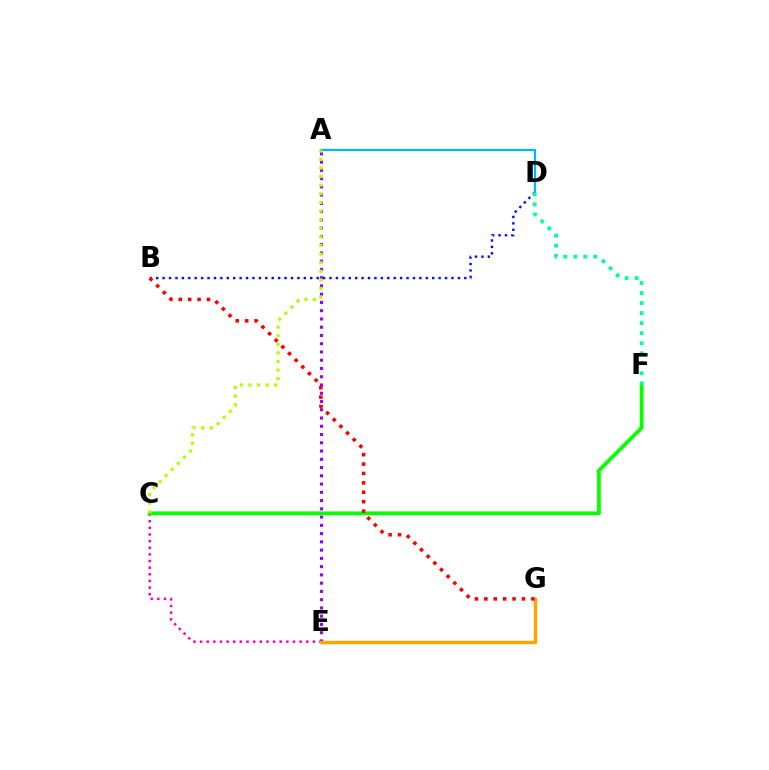{('A', 'E'): [{'color': '#9b00ff', 'line_style': 'dotted', 'thickness': 2.24}], ('C', 'E'): [{'color': '#ff00bd', 'line_style': 'dotted', 'thickness': 1.8}], ('B', 'D'): [{'color': '#0010ff', 'line_style': 'dotted', 'thickness': 1.74}], ('E', 'G'): [{'color': '#ffa500', 'line_style': 'solid', 'thickness': 2.49}], ('C', 'F'): [{'color': '#08ff00', 'line_style': 'solid', 'thickness': 2.75}], ('A', 'D'): [{'color': '#00b5ff', 'line_style': 'solid', 'thickness': 1.63}], ('D', 'F'): [{'color': '#00ff9d', 'line_style': 'dotted', 'thickness': 2.72}], ('B', 'G'): [{'color': '#ff0000', 'line_style': 'dotted', 'thickness': 2.56}], ('A', 'C'): [{'color': '#b3ff00', 'line_style': 'dotted', 'thickness': 2.34}]}